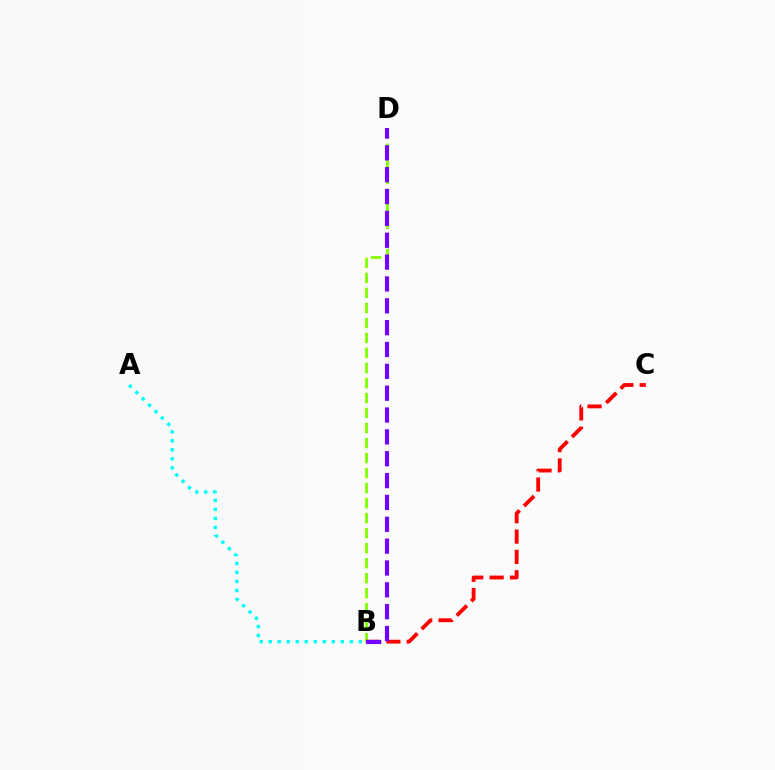{('A', 'B'): [{'color': '#00fff6', 'line_style': 'dotted', 'thickness': 2.45}], ('B', 'D'): [{'color': '#84ff00', 'line_style': 'dashed', 'thickness': 2.04}, {'color': '#7200ff', 'line_style': 'dashed', 'thickness': 2.97}], ('B', 'C'): [{'color': '#ff0000', 'line_style': 'dashed', 'thickness': 2.76}]}